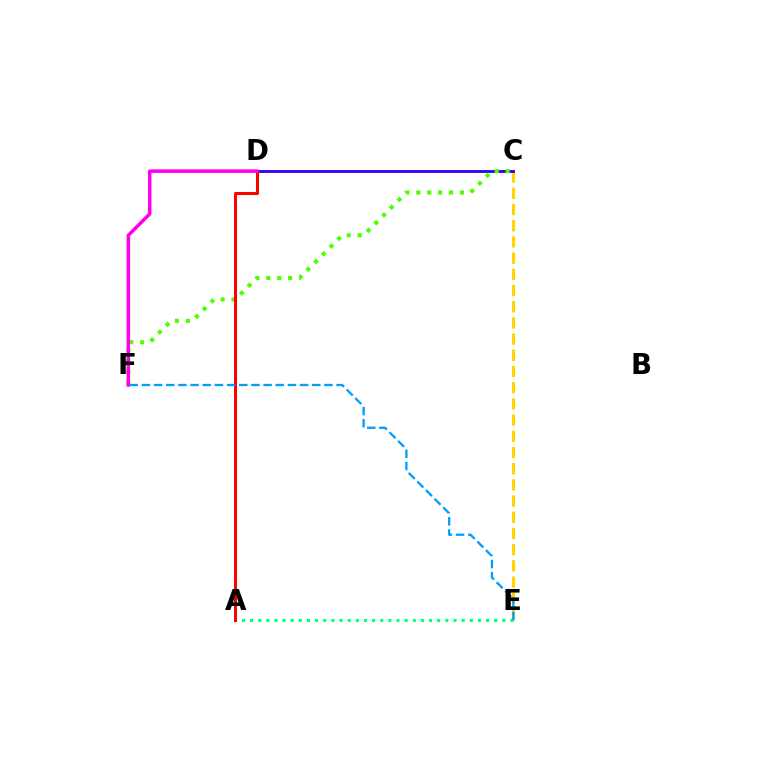{('C', 'E'): [{'color': '#ffd500', 'line_style': 'dashed', 'thickness': 2.2}], ('C', 'D'): [{'color': '#3700ff', 'line_style': 'solid', 'thickness': 2.07}], ('A', 'E'): [{'color': '#00ff86', 'line_style': 'dotted', 'thickness': 2.21}], ('C', 'F'): [{'color': '#4fff00', 'line_style': 'dotted', 'thickness': 2.96}], ('A', 'D'): [{'color': '#ff0000', 'line_style': 'solid', 'thickness': 2.19}], ('D', 'F'): [{'color': '#ff00ed', 'line_style': 'solid', 'thickness': 2.52}], ('E', 'F'): [{'color': '#009eff', 'line_style': 'dashed', 'thickness': 1.65}]}